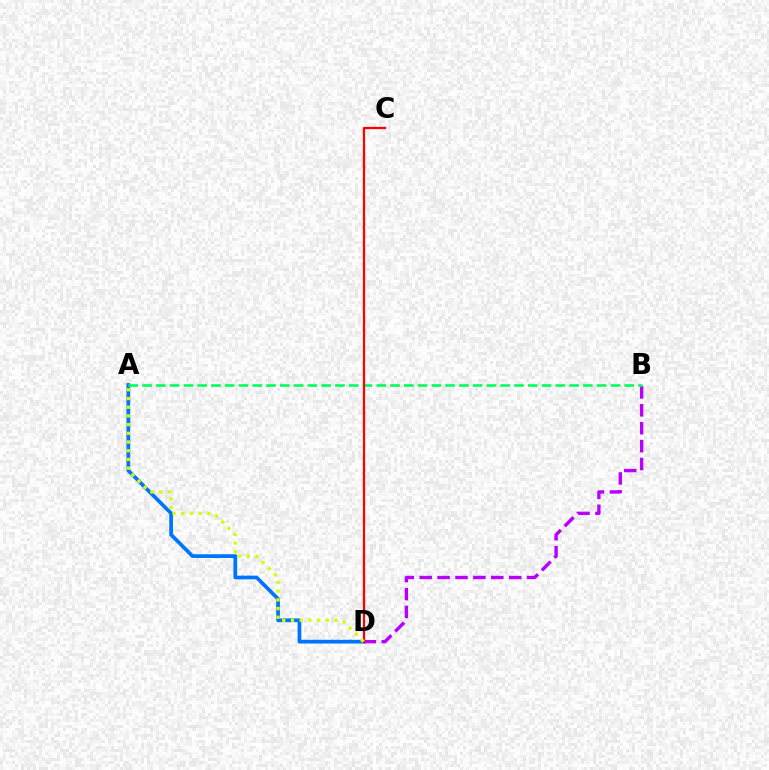{('A', 'D'): [{'color': '#0074ff', 'line_style': 'solid', 'thickness': 2.69}, {'color': '#d1ff00', 'line_style': 'dotted', 'thickness': 2.37}], ('B', 'D'): [{'color': '#b900ff', 'line_style': 'dashed', 'thickness': 2.43}], ('A', 'B'): [{'color': '#00ff5c', 'line_style': 'dashed', 'thickness': 1.87}], ('C', 'D'): [{'color': '#ff0000', 'line_style': 'solid', 'thickness': 1.62}]}